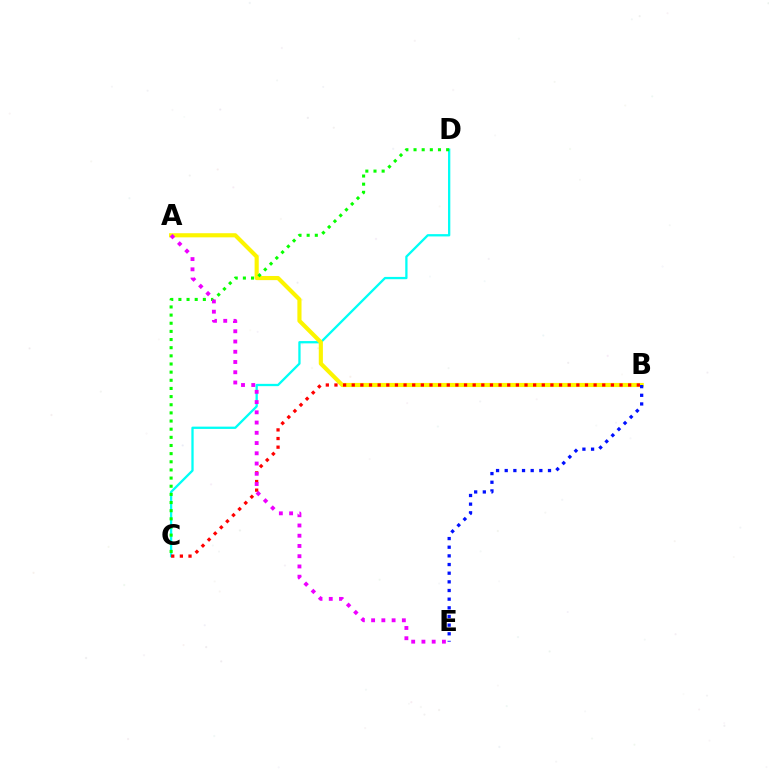{('C', 'D'): [{'color': '#00fff6', 'line_style': 'solid', 'thickness': 1.65}, {'color': '#08ff00', 'line_style': 'dotted', 'thickness': 2.21}], ('A', 'B'): [{'color': '#fcf500', 'line_style': 'solid', 'thickness': 2.97}], ('B', 'C'): [{'color': '#ff0000', 'line_style': 'dotted', 'thickness': 2.35}], ('B', 'E'): [{'color': '#0010ff', 'line_style': 'dotted', 'thickness': 2.35}], ('A', 'E'): [{'color': '#ee00ff', 'line_style': 'dotted', 'thickness': 2.78}]}